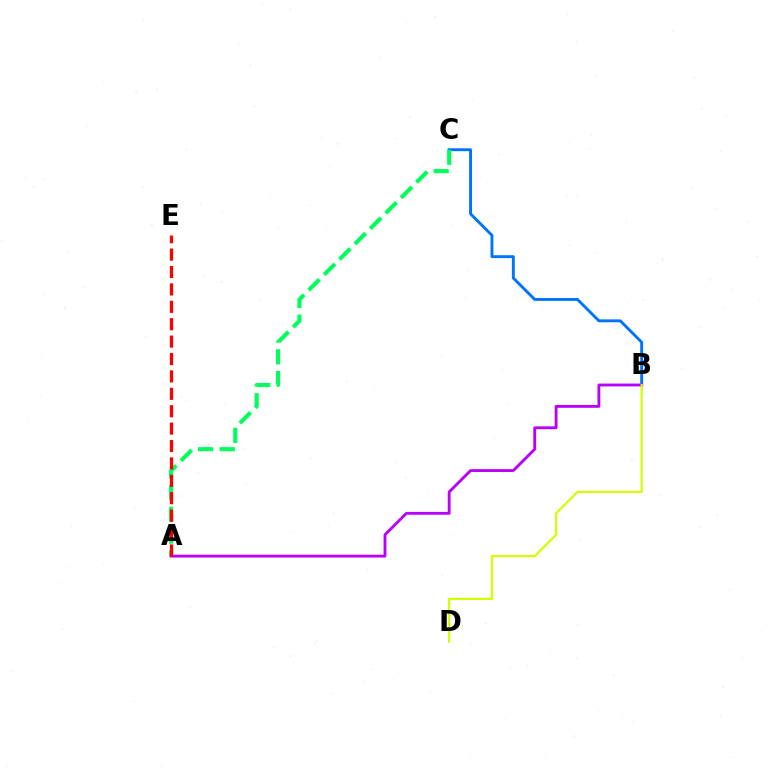{('B', 'C'): [{'color': '#0074ff', 'line_style': 'solid', 'thickness': 2.09}], ('A', 'C'): [{'color': '#00ff5c', 'line_style': 'dashed', 'thickness': 2.96}], ('A', 'B'): [{'color': '#b900ff', 'line_style': 'solid', 'thickness': 2.05}], ('B', 'D'): [{'color': '#d1ff00', 'line_style': 'solid', 'thickness': 1.58}], ('A', 'E'): [{'color': '#ff0000', 'line_style': 'dashed', 'thickness': 2.36}]}